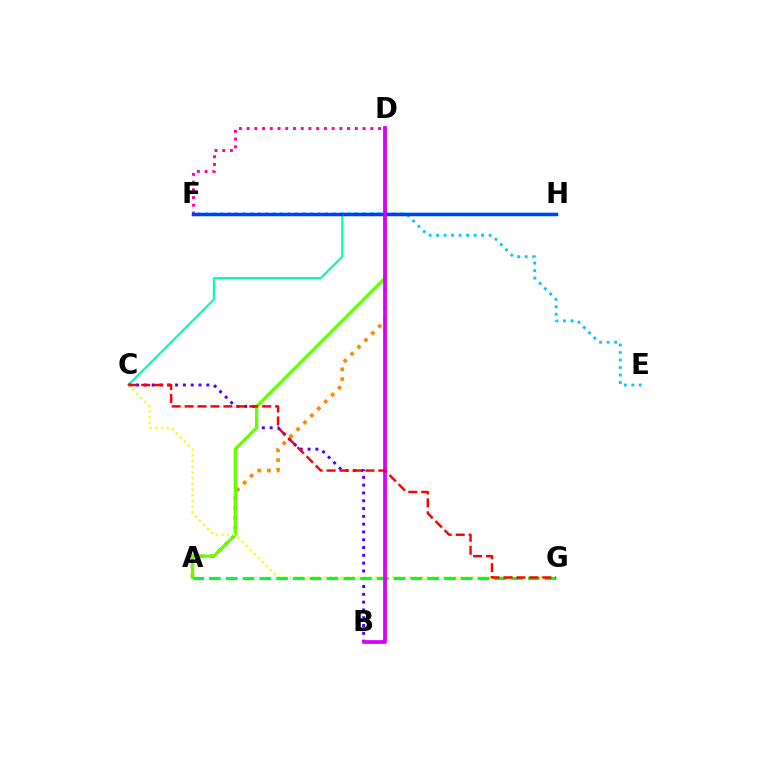{('C', 'H'): [{'color': '#00ffaf', 'line_style': 'solid', 'thickness': 1.54}], ('D', 'F'): [{'color': '#ff00a0', 'line_style': 'dotted', 'thickness': 2.1}], ('B', 'C'): [{'color': '#4f00ff', 'line_style': 'dotted', 'thickness': 2.12}], ('A', 'D'): [{'color': '#ff8800', 'line_style': 'dotted', 'thickness': 2.66}, {'color': '#66ff00', 'line_style': 'solid', 'thickness': 2.34}], ('E', 'F'): [{'color': '#00c7ff', 'line_style': 'dotted', 'thickness': 2.04}], ('C', 'G'): [{'color': '#eeff00', 'line_style': 'dotted', 'thickness': 1.55}, {'color': '#ff0000', 'line_style': 'dashed', 'thickness': 1.76}], ('F', 'H'): [{'color': '#003fff', 'line_style': 'solid', 'thickness': 2.52}], ('A', 'G'): [{'color': '#00ff27', 'line_style': 'dashed', 'thickness': 2.28}], ('B', 'D'): [{'color': '#d600ff', 'line_style': 'solid', 'thickness': 2.68}]}